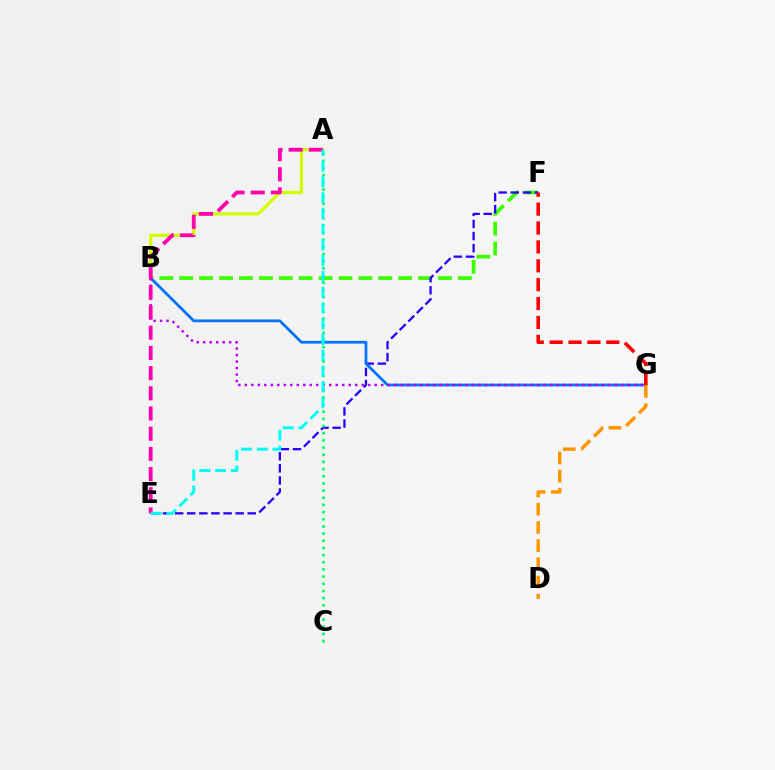{('A', 'B'): [{'color': '#d1ff00', 'line_style': 'solid', 'thickness': 2.32}], ('B', 'F'): [{'color': '#3dff00', 'line_style': 'dashed', 'thickness': 2.7}], ('E', 'F'): [{'color': '#2500ff', 'line_style': 'dashed', 'thickness': 1.64}], ('B', 'G'): [{'color': '#0074ff', 'line_style': 'solid', 'thickness': 2.0}, {'color': '#b900ff', 'line_style': 'dotted', 'thickness': 1.76}], ('D', 'G'): [{'color': '#ff9400', 'line_style': 'dashed', 'thickness': 2.47}], ('A', 'C'): [{'color': '#00ff5c', 'line_style': 'dotted', 'thickness': 1.95}], ('F', 'G'): [{'color': '#ff0000', 'line_style': 'dashed', 'thickness': 2.57}], ('A', 'E'): [{'color': '#ff00ac', 'line_style': 'dashed', 'thickness': 2.74}, {'color': '#00fff6', 'line_style': 'dashed', 'thickness': 2.14}]}